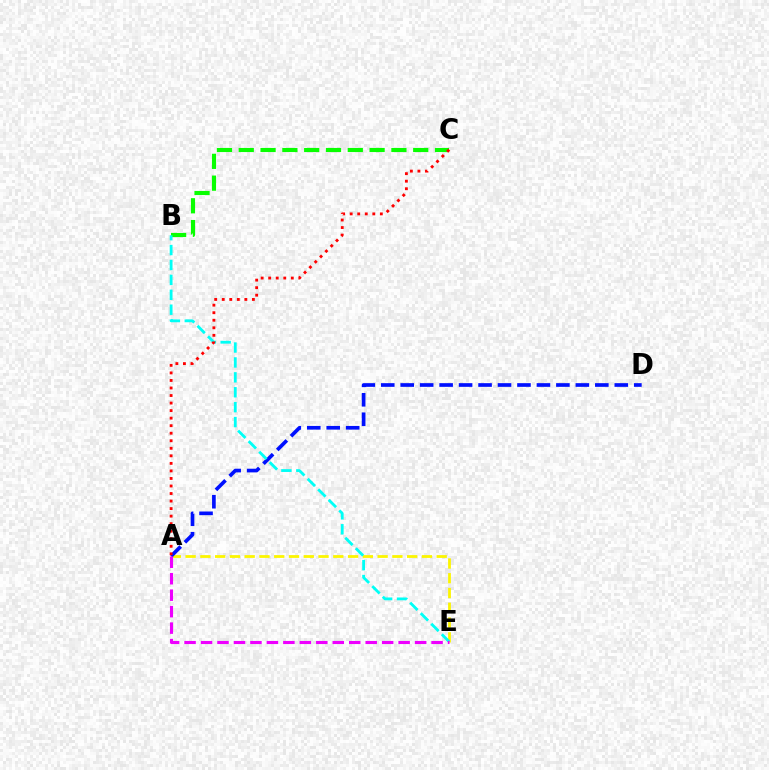{('A', 'E'): [{'color': '#fcf500', 'line_style': 'dashed', 'thickness': 2.01}, {'color': '#ee00ff', 'line_style': 'dashed', 'thickness': 2.24}], ('A', 'D'): [{'color': '#0010ff', 'line_style': 'dashed', 'thickness': 2.64}], ('B', 'C'): [{'color': '#08ff00', 'line_style': 'dashed', 'thickness': 2.96}], ('B', 'E'): [{'color': '#00fff6', 'line_style': 'dashed', 'thickness': 2.03}], ('A', 'C'): [{'color': '#ff0000', 'line_style': 'dotted', 'thickness': 2.05}]}